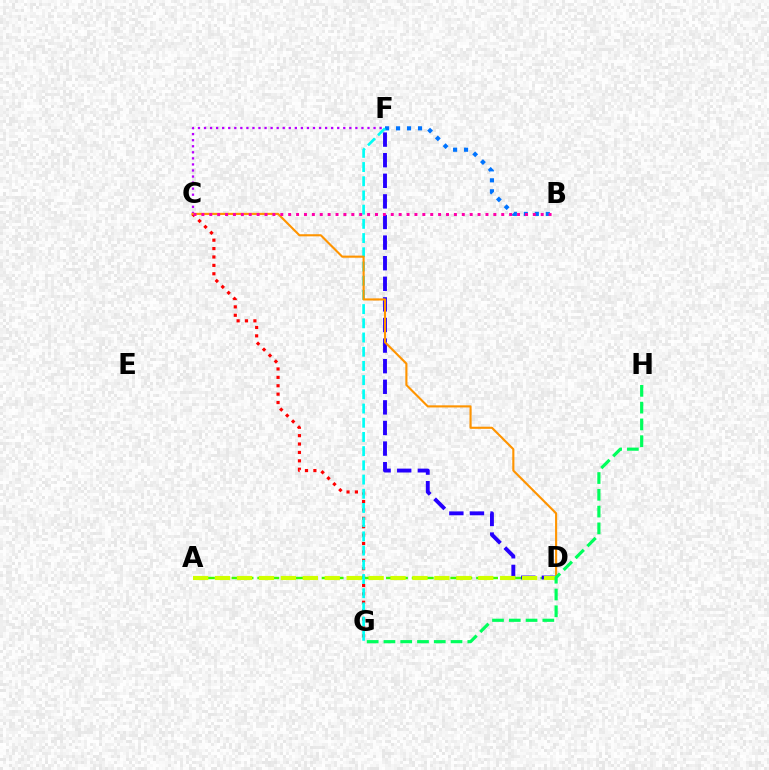{('C', 'G'): [{'color': '#ff0000', 'line_style': 'dotted', 'thickness': 2.28}], ('C', 'F'): [{'color': '#b900ff', 'line_style': 'dotted', 'thickness': 1.65}], ('A', 'D'): [{'color': '#3dff00', 'line_style': 'dashed', 'thickness': 1.75}, {'color': '#d1ff00', 'line_style': 'dashed', 'thickness': 2.98}], ('B', 'F'): [{'color': '#0074ff', 'line_style': 'dotted', 'thickness': 2.98}], ('F', 'G'): [{'color': '#00fff6', 'line_style': 'dashed', 'thickness': 1.93}], ('D', 'F'): [{'color': '#2500ff', 'line_style': 'dashed', 'thickness': 2.8}], ('C', 'D'): [{'color': '#ff9400', 'line_style': 'solid', 'thickness': 1.53}], ('G', 'H'): [{'color': '#00ff5c', 'line_style': 'dashed', 'thickness': 2.28}], ('B', 'C'): [{'color': '#ff00ac', 'line_style': 'dotted', 'thickness': 2.14}]}